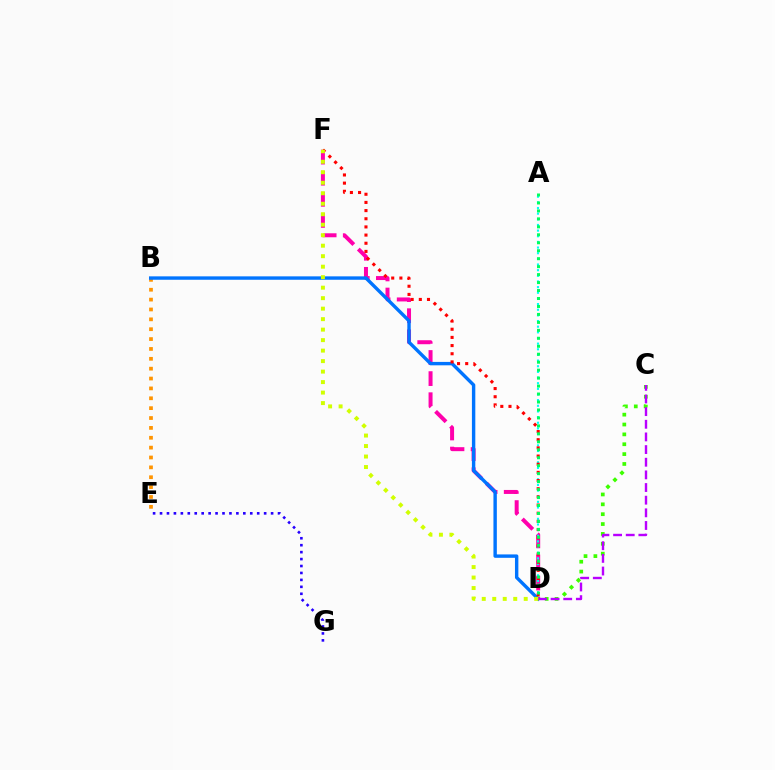{('B', 'E'): [{'color': '#ff9400', 'line_style': 'dotted', 'thickness': 2.68}], ('D', 'F'): [{'color': '#ff00ac', 'line_style': 'dashed', 'thickness': 2.87}, {'color': '#ff0000', 'line_style': 'dotted', 'thickness': 2.22}, {'color': '#d1ff00', 'line_style': 'dotted', 'thickness': 2.85}], ('A', 'D'): [{'color': '#00fff6', 'line_style': 'dotted', 'thickness': 1.54}, {'color': '#00ff5c', 'line_style': 'dotted', 'thickness': 2.16}], ('B', 'D'): [{'color': '#0074ff', 'line_style': 'solid', 'thickness': 2.45}], ('C', 'D'): [{'color': '#3dff00', 'line_style': 'dotted', 'thickness': 2.68}, {'color': '#b900ff', 'line_style': 'dashed', 'thickness': 1.72}], ('E', 'G'): [{'color': '#2500ff', 'line_style': 'dotted', 'thickness': 1.89}]}